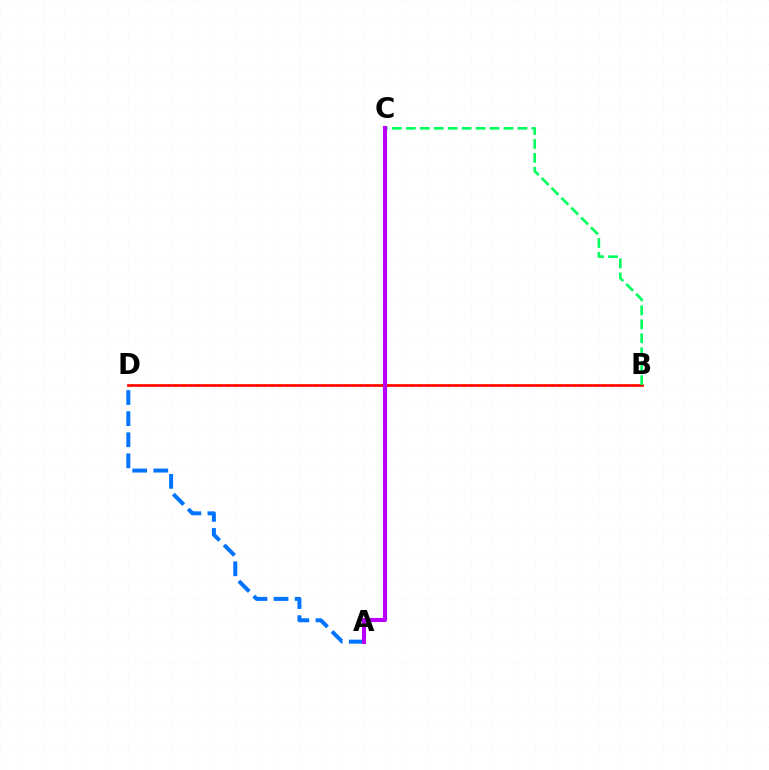{('B', 'D'): [{'color': '#d1ff00', 'line_style': 'dotted', 'thickness': 2.0}, {'color': '#ff0000', 'line_style': 'solid', 'thickness': 1.9}], ('A', 'D'): [{'color': '#0074ff', 'line_style': 'dashed', 'thickness': 2.87}], ('B', 'C'): [{'color': '#00ff5c', 'line_style': 'dashed', 'thickness': 1.9}], ('A', 'C'): [{'color': '#b900ff', 'line_style': 'solid', 'thickness': 2.96}]}